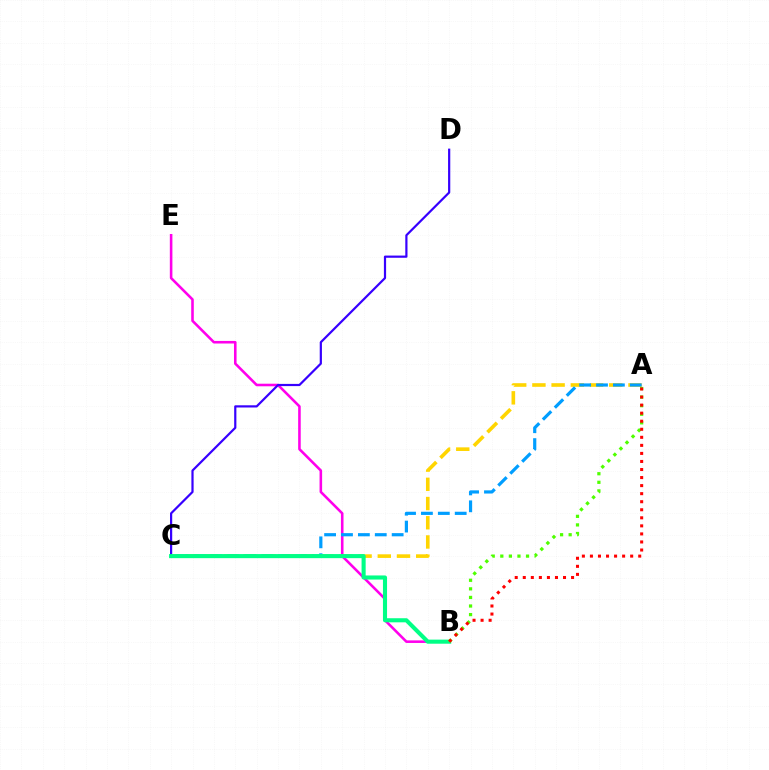{('B', 'E'): [{'color': '#ff00ed', 'line_style': 'solid', 'thickness': 1.86}], ('C', 'D'): [{'color': '#3700ff', 'line_style': 'solid', 'thickness': 1.59}], ('A', 'C'): [{'color': '#ffd500', 'line_style': 'dashed', 'thickness': 2.61}, {'color': '#009eff', 'line_style': 'dashed', 'thickness': 2.29}], ('B', 'C'): [{'color': '#00ff86', 'line_style': 'solid', 'thickness': 2.95}], ('A', 'B'): [{'color': '#4fff00', 'line_style': 'dotted', 'thickness': 2.33}, {'color': '#ff0000', 'line_style': 'dotted', 'thickness': 2.19}]}